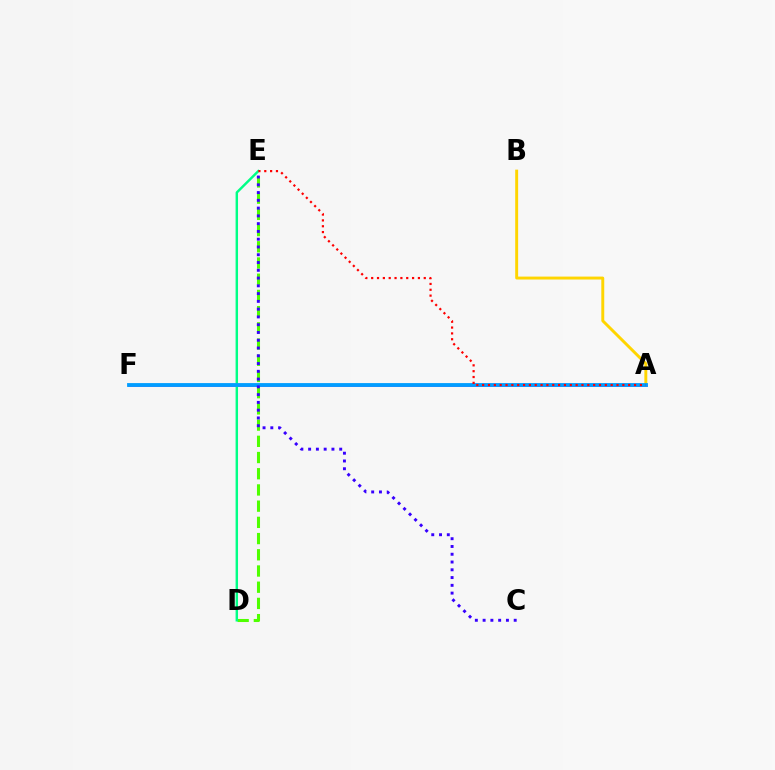{('D', 'E'): [{'color': '#4fff00', 'line_style': 'dashed', 'thickness': 2.2}, {'color': '#00ff86', 'line_style': 'solid', 'thickness': 1.76}], ('A', 'F'): [{'color': '#ff00ed', 'line_style': 'solid', 'thickness': 1.94}, {'color': '#009eff', 'line_style': 'solid', 'thickness': 2.75}], ('A', 'B'): [{'color': '#ffd500', 'line_style': 'solid', 'thickness': 2.11}], ('A', 'E'): [{'color': '#ff0000', 'line_style': 'dotted', 'thickness': 1.59}], ('C', 'E'): [{'color': '#3700ff', 'line_style': 'dotted', 'thickness': 2.11}]}